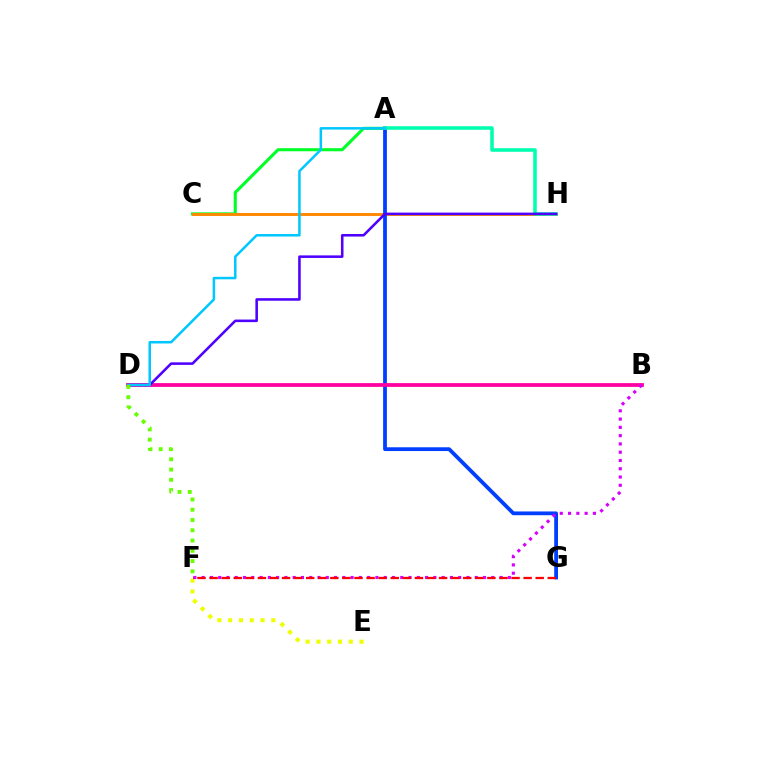{('A', 'C'): [{'color': '#00ff27', 'line_style': 'solid', 'thickness': 2.22}], ('C', 'H'): [{'color': '#ff8800', 'line_style': 'solid', 'thickness': 2.09}], ('A', 'G'): [{'color': '#003fff', 'line_style': 'solid', 'thickness': 2.72}], ('B', 'D'): [{'color': '#ff00a0', 'line_style': 'solid', 'thickness': 2.71}], ('A', 'H'): [{'color': '#00ffaf', 'line_style': 'solid', 'thickness': 2.56}], ('E', 'F'): [{'color': '#eeff00', 'line_style': 'dotted', 'thickness': 2.93}], ('B', 'F'): [{'color': '#d600ff', 'line_style': 'dotted', 'thickness': 2.25}], ('F', 'G'): [{'color': '#ff0000', 'line_style': 'dashed', 'thickness': 1.64}], ('D', 'H'): [{'color': '#4f00ff', 'line_style': 'solid', 'thickness': 1.84}], ('A', 'D'): [{'color': '#00c7ff', 'line_style': 'solid', 'thickness': 1.8}], ('D', 'F'): [{'color': '#66ff00', 'line_style': 'dotted', 'thickness': 2.79}]}